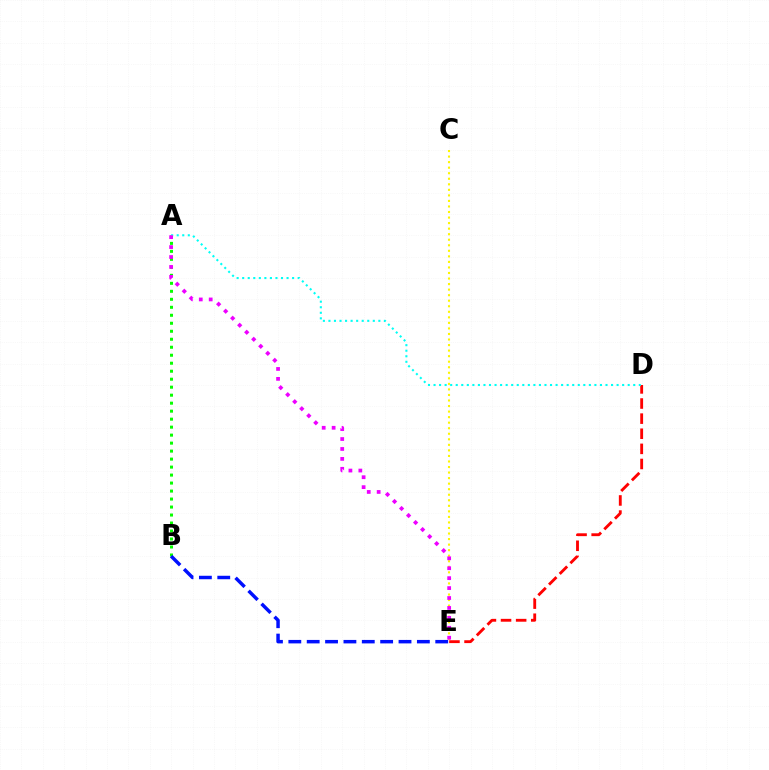{('A', 'B'): [{'color': '#08ff00', 'line_style': 'dotted', 'thickness': 2.17}], ('B', 'E'): [{'color': '#0010ff', 'line_style': 'dashed', 'thickness': 2.49}], ('D', 'E'): [{'color': '#ff0000', 'line_style': 'dashed', 'thickness': 2.05}], ('C', 'E'): [{'color': '#fcf500', 'line_style': 'dotted', 'thickness': 1.51}], ('A', 'D'): [{'color': '#00fff6', 'line_style': 'dotted', 'thickness': 1.51}], ('A', 'E'): [{'color': '#ee00ff', 'line_style': 'dotted', 'thickness': 2.7}]}